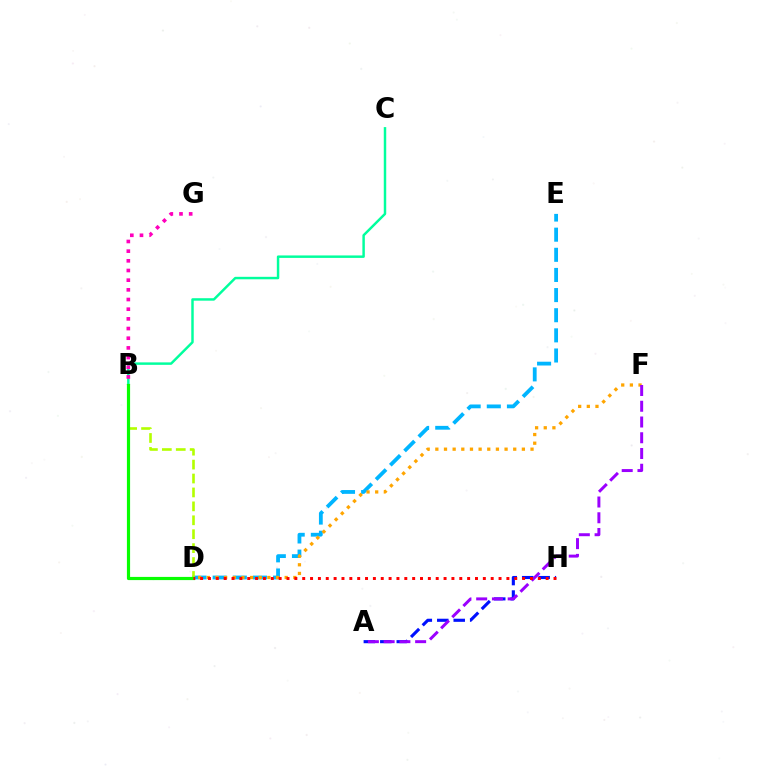{('D', 'E'): [{'color': '#00b5ff', 'line_style': 'dashed', 'thickness': 2.74}], ('A', 'H'): [{'color': '#0010ff', 'line_style': 'dashed', 'thickness': 2.24}], ('B', 'C'): [{'color': '#00ff9d', 'line_style': 'solid', 'thickness': 1.77}], ('D', 'F'): [{'color': '#ffa500', 'line_style': 'dotted', 'thickness': 2.35}], ('A', 'F'): [{'color': '#9b00ff', 'line_style': 'dashed', 'thickness': 2.14}], ('B', 'G'): [{'color': '#ff00bd', 'line_style': 'dotted', 'thickness': 2.63}], ('B', 'D'): [{'color': '#b3ff00', 'line_style': 'dashed', 'thickness': 1.89}, {'color': '#08ff00', 'line_style': 'solid', 'thickness': 2.29}], ('D', 'H'): [{'color': '#ff0000', 'line_style': 'dotted', 'thickness': 2.13}]}